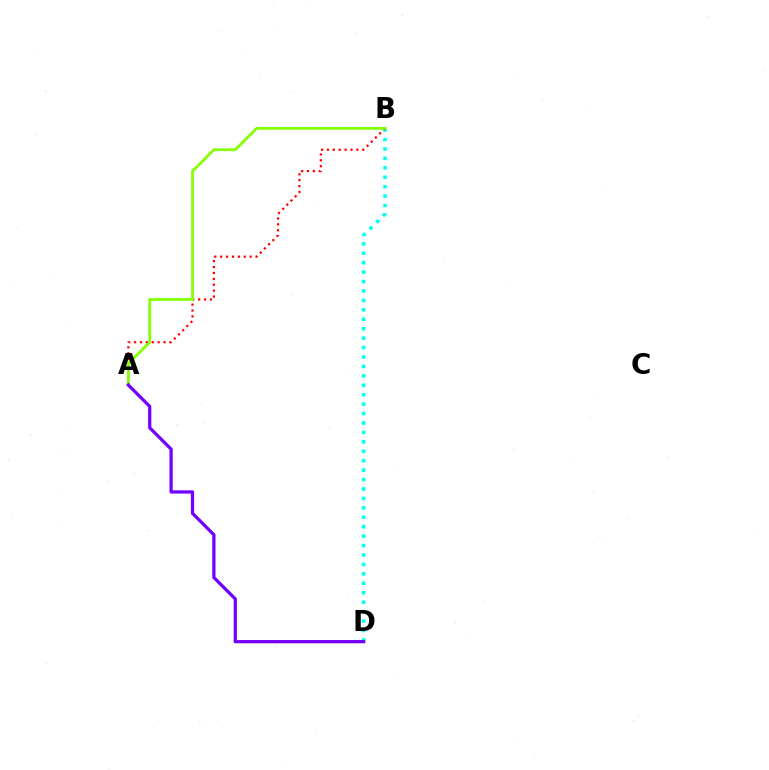{('B', 'D'): [{'color': '#00fff6', 'line_style': 'dotted', 'thickness': 2.56}], ('A', 'B'): [{'color': '#ff0000', 'line_style': 'dotted', 'thickness': 1.6}, {'color': '#84ff00', 'line_style': 'solid', 'thickness': 1.99}], ('A', 'D'): [{'color': '#7200ff', 'line_style': 'solid', 'thickness': 2.33}]}